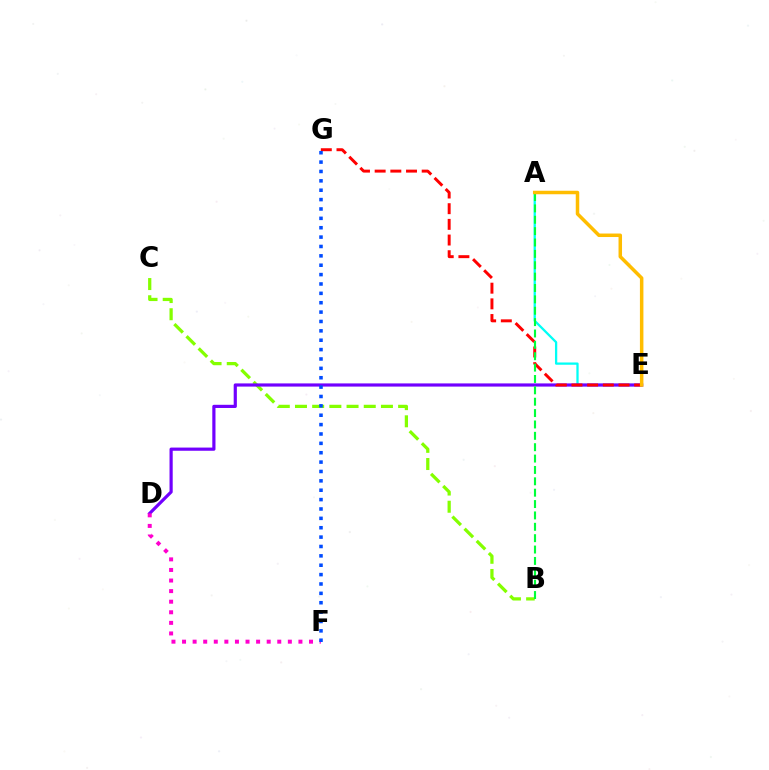{('B', 'C'): [{'color': '#84ff00', 'line_style': 'dashed', 'thickness': 2.34}], ('A', 'E'): [{'color': '#00fff6', 'line_style': 'solid', 'thickness': 1.64}, {'color': '#ffbd00', 'line_style': 'solid', 'thickness': 2.52}], ('D', 'E'): [{'color': '#7200ff', 'line_style': 'solid', 'thickness': 2.29}], ('E', 'G'): [{'color': '#ff0000', 'line_style': 'dashed', 'thickness': 2.13}], ('D', 'F'): [{'color': '#ff00cf', 'line_style': 'dotted', 'thickness': 2.87}], ('F', 'G'): [{'color': '#004bff', 'line_style': 'dotted', 'thickness': 2.55}], ('A', 'B'): [{'color': '#00ff39', 'line_style': 'dashed', 'thickness': 1.54}]}